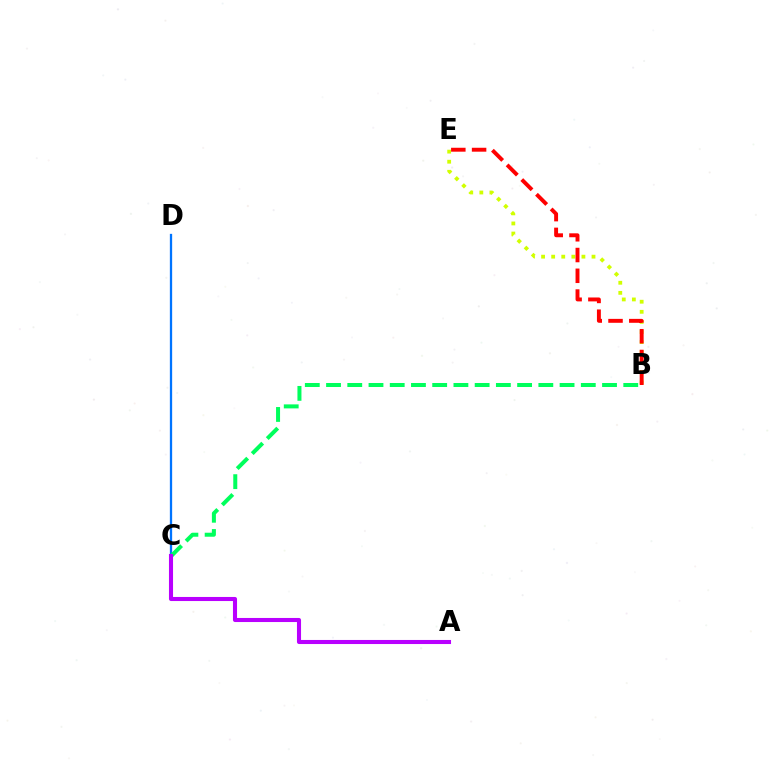{('B', 'E'): [{'color': '#d1ff00', 'line_style': 'dotted', 'thickness': 2.74}, {'color': '#ff0000', 'line_style': 'dashed', 'thickness': 2.82}], ('C', 'D'): [{'color': '#0074ff', 'line_style': 'solid', 'thickness': 1.65}], ('B', 'C'): [{'color': '#00ff5c', 'line_style': 'dashed', 'thickness': 2.88}], ('A', 'C'): [{'color': '#b900ff', 'line_style': 'solid', 'thickness': 2.94}]}